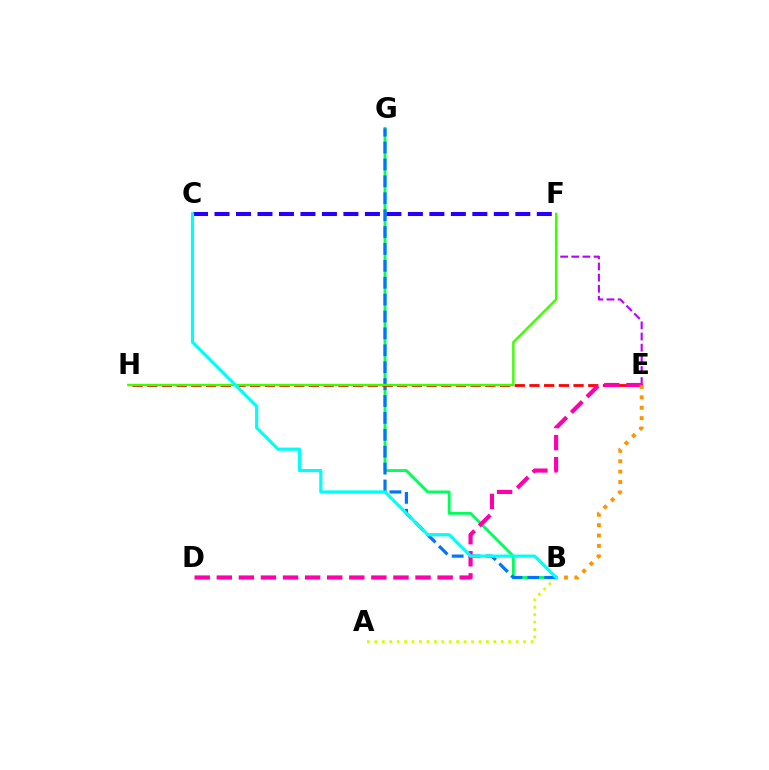{('B', 'G'): [{'color': '#00ff5c', 'line_style': 'solid', 'thickness': 2.08}, {'color': '#0074ff', 'line_style': 'dashed', 'thickness': 2.3}], ('A', 'B'): [{'color': '#d1ff00', 'line_style': 'dotted', 'thickness': 2.02}], ('C', 'F'): [{'color': '#2500ff', 'line_style': 'dashed', 'thickness': 2.92}], ('E', 'F'): [{'color': '#b900ff', 'line_style': 'dashed', 'thickness': 1.51}], ('E', 'H'): [{'color': '#ff0000', 'line_style': 'dashed', 'thickness': 2.0}], ('D', 'E'): [{'color': '#ff00ac', 'line_style': 'dashed', 'thickness': 3.0}], ('F', 'H'): [{'color': '#3dff00', 'line_style': 'solid', 'thickness': 1.72}], ('B', 'E'): [{'color': '#ff9400', 'line_style': 'dotted', 'thickness': 2.82}], ('B', 'C'): [{'color': '#00fff6', 'line_style': 'solid', 'thickness': 2.29}]}